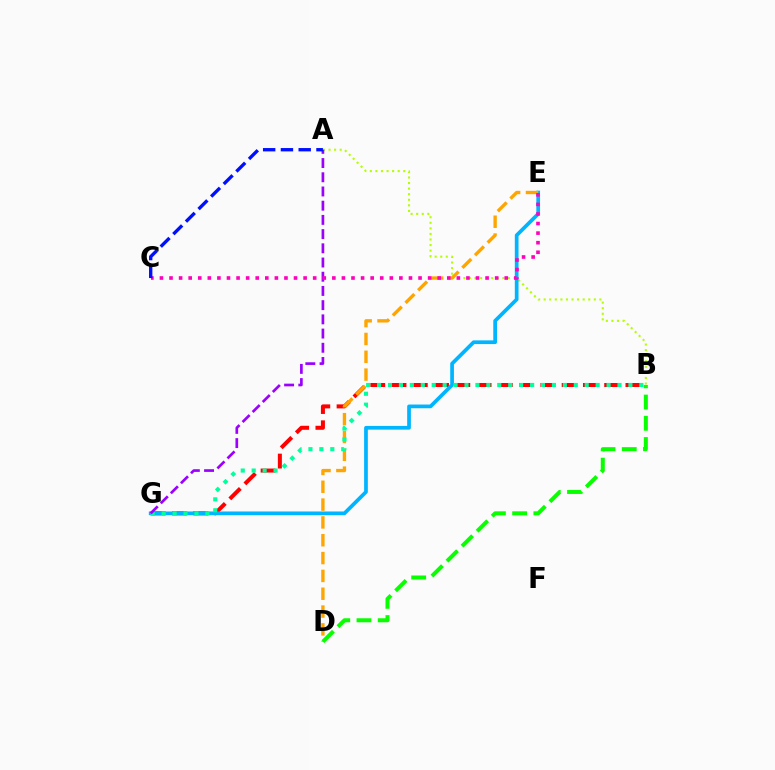{('B', 'G'): [{'color': '#ff0000', 'line_style': 'dashed', 'thickness': 2.89}, {'color': '#00ff9d', 'line_style': 'dotted', 'thickness': 2.97}], ('A', 'B'): [{'color': '#b3ff00', 'line_style': 'dotted', 'thickness': 1.51}], ('E', 'G'): [{'color': '#00b5ff', 'line_style': 'solid', 'thickness': 2.68}], ('D', 'E'): [{'color': '#ffa500', 'line_style': 'dashed', 'thickness': 2.42}], ('B', 'D'): [{'color': '#08ff00', 'line_style': 'dashed', 'thickness': 2.88}], ('A', 'G'): [{'color': '#9b00ff', 'line_style': 'dashed', 'thickness': 1.93}], ('C', 'E'): [{'color': '#ff00bd', 'line_style': 'dotted', 'thickness': 2.6}], ('A', 'C'): [{'color': '#0010ff', 'line_style': 'dashed', 'thickness': 2.41}]}